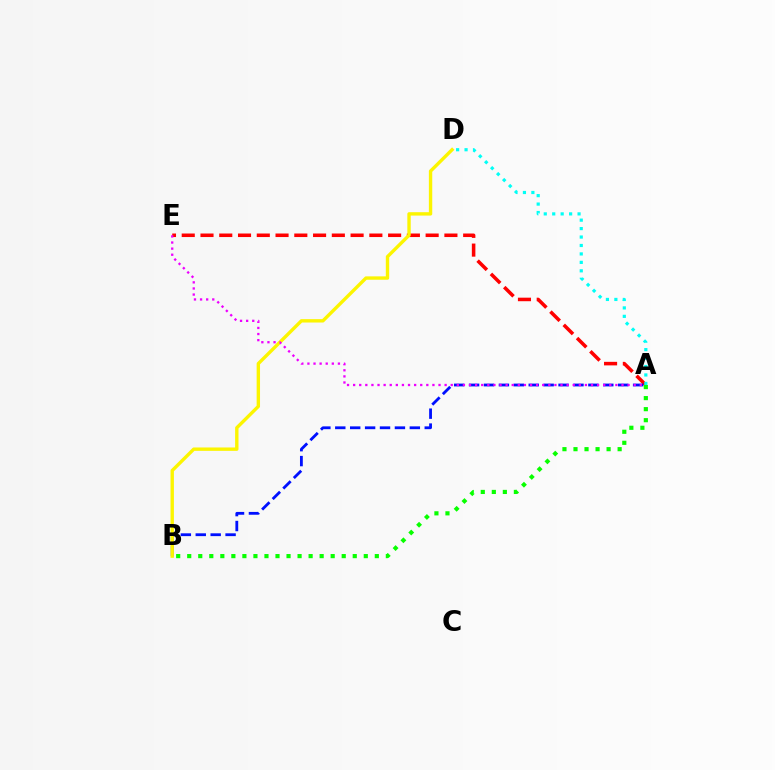{('A', 'E'): [{'color': '#ff0000', 'line_style': 'dashed', 'thickness': 2.55}, {'color': '#ee00ff', 'line_style': 'dotted', 'thickness': 1.66}], ('A', 'B'): [{'color': '#0010ff', 'line_style': 'dashed', 'thickness': 2.03}, {'color': '#08ff00', 'line_style': 'dotted', 'thickness': 3.0}], ('A', 'D'): [{'color': '#00fff6', 'line_style': 'dotted', 'thickness': 2.29}], ('B', 'D'): [{'color': '#fcf500', 'line_style': 'solid', 'thickness': 2.43}]}